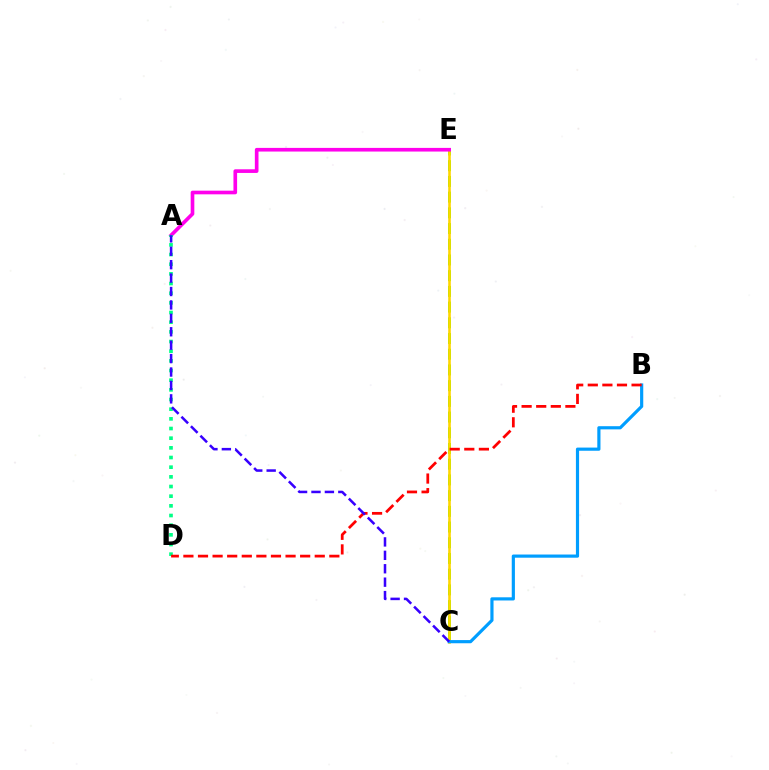{('C', 'E'): [{'color': '#4fff00', 'line_style': 'dashed', 'thickness': 2.13}, {'color': '#ffd500', 'line_style': 'solid', 'thickness': 1.87}], ('A', 'E'): [{'color': '#ff00ed', 'line_style': 'solid', 'thickness': 2.63}], ('B', 'C'): [{'color': '#009eff', 'line_style': 'solid', 'thickness': 2.28}], ('A', 'D'): [{'color': '#00ff86', 'line_style': 'dotted', 'thickness': 2.63}], ('B', 'D'): [{'color': '#ff0000', 'line_style': 'dashed', 'thickness': 1.98}], ('A', 'C'): [{'color': '#3700ff', 'line_style': 'dashed', 'thickness': 1.82}]}